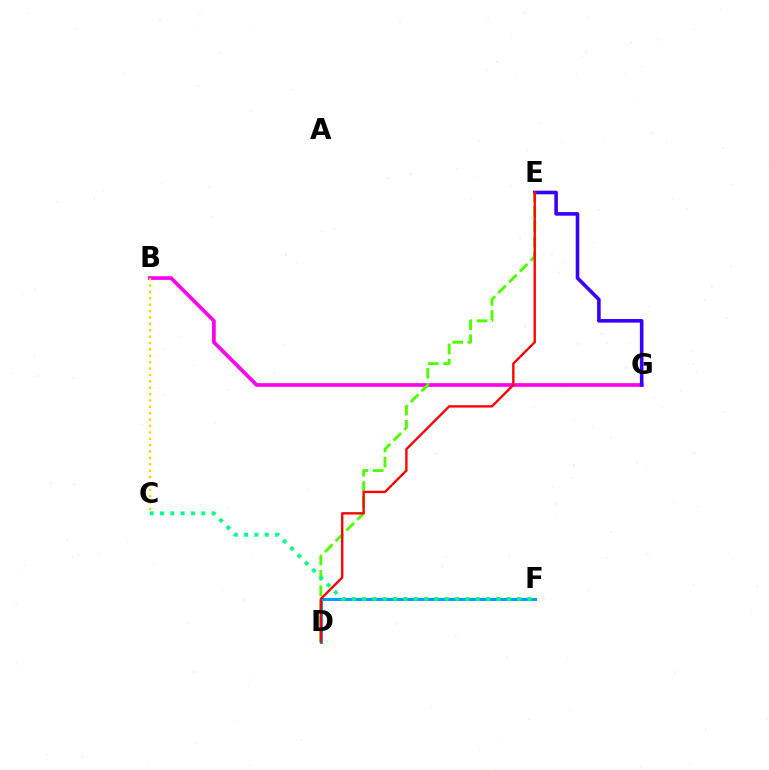{('B', 'G'): [{'color': '#ff00ed', 'line_style': 'solid', 'thickness': 2.67}], ('E', 'G'): [{'color': '#3700ff', 'line_style': 'solid', 'thickness': 2.59}], ('D', 'E'): [{'color': '#4fff00', 'line_style': 'dashed', 'thickness': 2.07}, {'color': '#ff0000', 'line_style': 'solid', 'thickness': 1.7}], ('D', 'F'): [{'color': '#009eff', 'line_style': 'solid', 'thickness': 2.13}], ('C', 'F'): [{'color': '#00ff86', 'line_style': 'dotted', 'thickness': 2.81}], ('B', 'C'): [{'color': '#ffd500', 'line_style': 'dotted', 'thickness': 1.73}]}